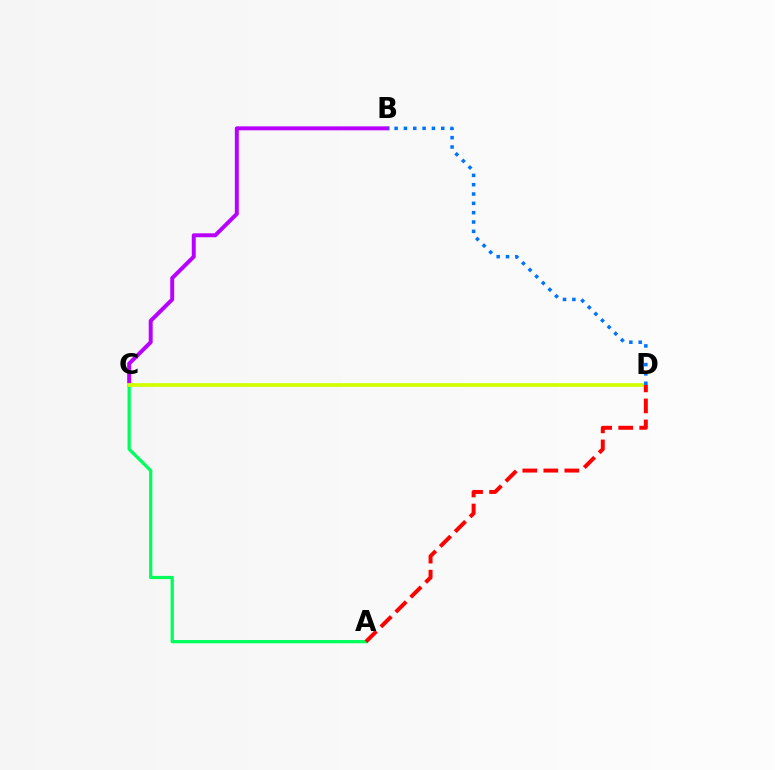{('B', 'C'): [{'color': '#b900ff', 'line_style': 'solid', 'thickness': 2.85}], ('A', 'C'): [{'color': '#00ff5c', 'line_style': 'solid', 'thickness': 2.34}], ('C', 'D'): [{'color': '#d1ff00', 'line_style': 'solid', 'thickness': 2.67}], ('A', 'D'): [{'color': '#ff0000', 'line_style': 'dashed', 'thickness': 2.85}], ('B', 'D'): [{'color': '#0074ff', 'line_style': 'dotted', 'thickness': 2.54}]}